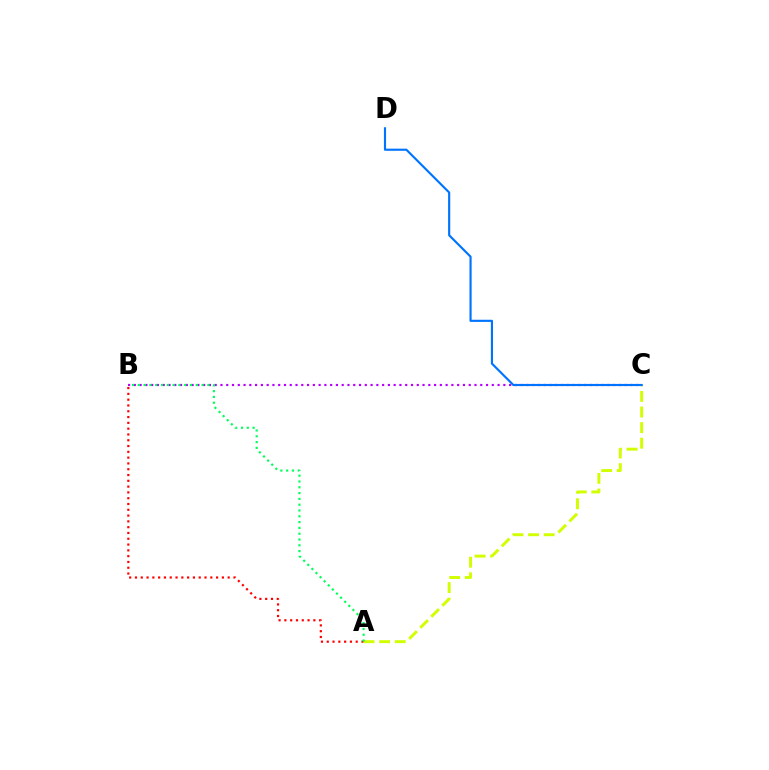{('A', 'B'): [{'color': '#ff0000', 'line_style': 'dotted', 'thickness': 1.57}, {'color': '#00ff5c', 'line_style': 'dotted', 'thickness': 1.58}], ('A', 'C'): [{'color': '#d1ff00', 'line_style': 'dashed', 'thickness': 2.12}], ('B', 'C'): [{'color': '#b900ff', 'line_style': 'dotted', 'thickness': 1.57}], ('C', 'D'): [{'color': '#0074ff', 'line_style': 'solid', 'thickness': 1.55}]}